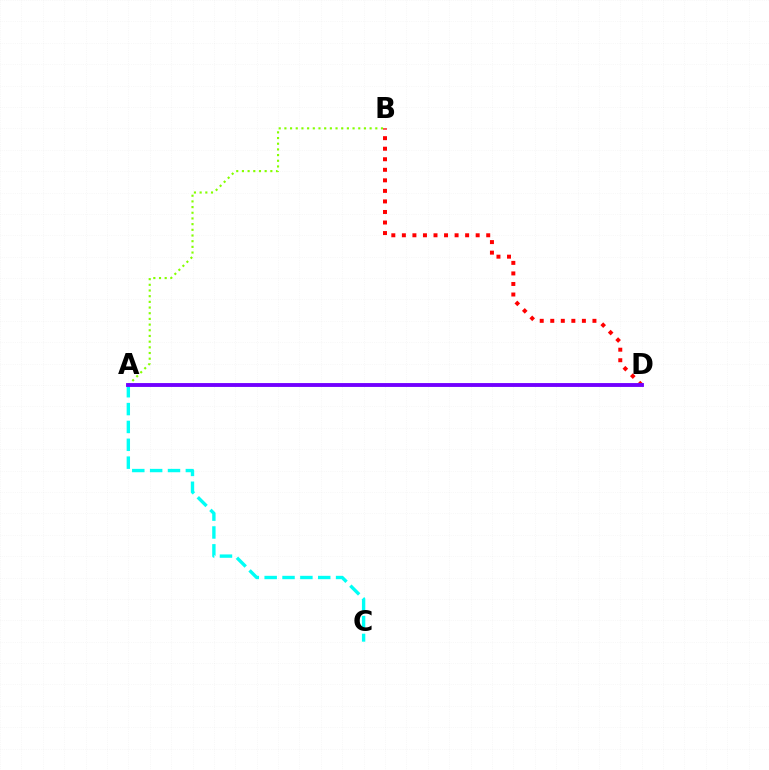{('A', 'B'): [{'color': '#84ff00', 'line_style': 'dotted', 'thickness': 1.54}], ('B', 'D'): [{'color': '#ff0000', 'line_style': 'dotted', 'thickness': 2.86}], ('A', 'C'): [{'color': '#00fff6', 'line_style': 'dashed', 'thickness': 2.43}], ('A', 'D'): [{'color': '#7200ff', 'line_style': 'solid', 'thickness': 2.78}]}